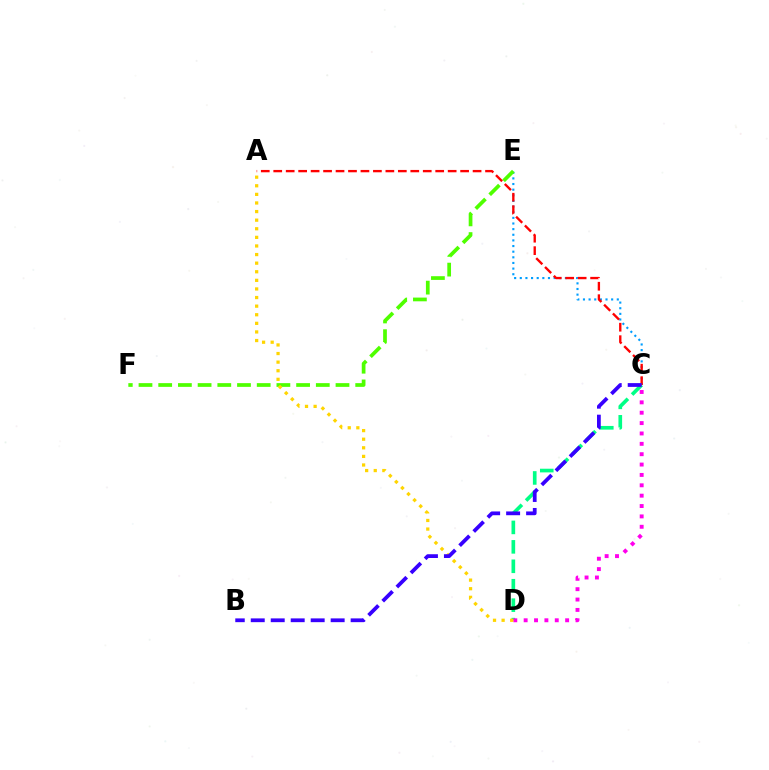{('C', 'E'): [{'color': '#009eff', 'line_style': 'dotted', 'thickness': 1.53}], ('A', 'C'): [{'color': '#ff0000', 'line_style': 'dashed', 'thickness': 1.69}], ('C', 'D'): [{'color': '#00ff86', 'line_style': 'dashed', 'thickness': 2.64}, {'color': '#ff00ed', 'line_style': 'dotted', 'thickness': 2.82}], ('E', 'F'): [{'color': '#4fff00', 'line_style': 'dashed', 'thickness': 2.68}], ('A', 'D'): [{'color': '#ffd500', 'line_style': 'dotted', 'thickness': 2.34}], ('B', 'C'): [{'color': '#3700ff', 'line_style': 'dashed', 'thickness': 2.71}]}